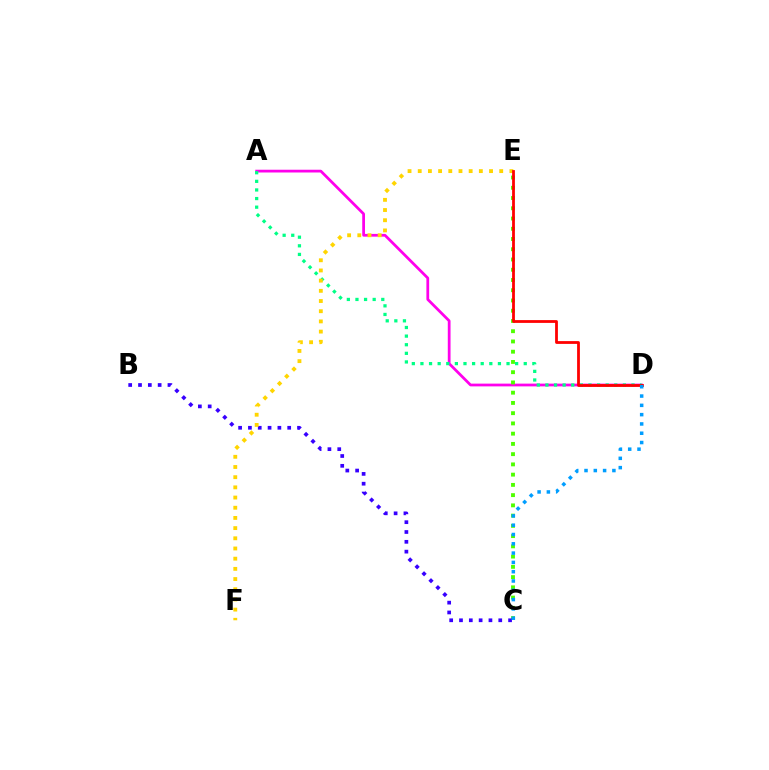{('A', 'D'): [{'color': '#ff00ed', 'line_style': 'solid', 'thickness': 1.99}, {'color': '#00ff86', 'line_style': 'dotted', 'thickness': 2.34}], ('C', 'E'): [{'color': '#4fff00', 'line_style': 'dotted', 'thickness': 2.78}], ('B', 'C'): [{'color': '#3700ff', 'line_style': 'dotted', 'thickness': 2.67}], ('E', 'F'): [{'color': '#ffd500', 'line_style': 'dotted', 'thickness': 2.77}], ('D', 'E'): [{'color': '#ff0000', 'line_style': 'solid', 'thickness': 2.01}], ('C', 'D'): [{'color': '#009eff', 'line_style': 'dotted', 'thickness': 2.53}]}